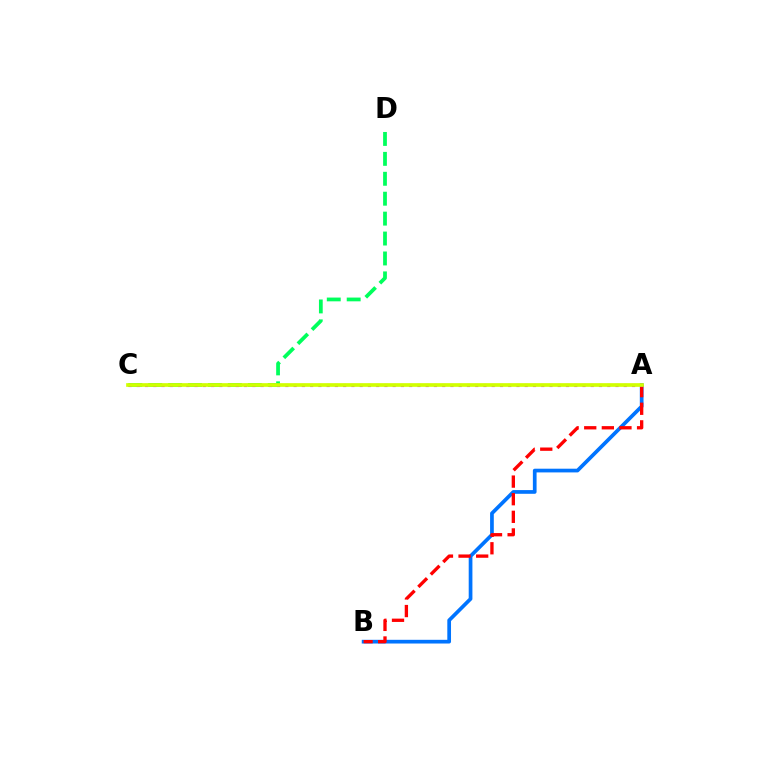{('A', 'B'): [{'color': '#0074ff', 'line_style': 'solid', 'thickness': 2.67}, {'color': '#ff0000', 'line_style': 'dashed', 'thickness': 2.39}], ('C', 'D'): [{'color': '#00ff5c', 'line_style': 'dashed', 'thickness': 2.71}], ('A', 'C'): [{'color': '#b900ff', 'line_style': 'dotted', 'thickness': 2.24}, {'color': '#d1ff00', 'line_style': 'solid', 'thickness': 2.65}]}